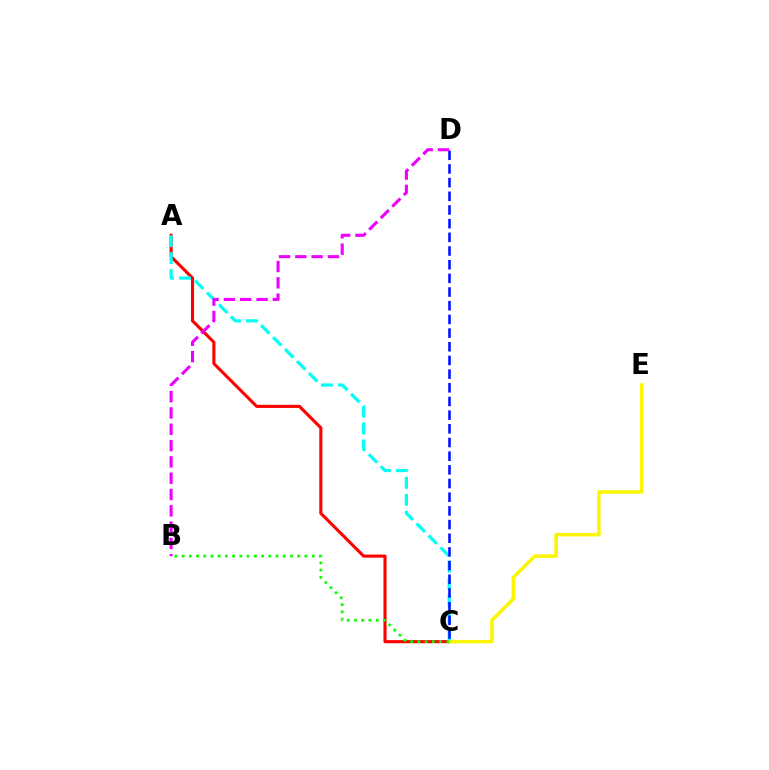{('A', 'C'): [{'color': '#ff0000', 'line_style': 'solid', 'thickness': 2.23}, {'color': '#00fff6', 'line_style': 'dashed', 'thickness': 2.3}], ('C', 'E'): [{'color': '#fcf500', 'line_style': 'solid', 'thickness': 2.5}], ('B', 'C'): [{'color': '#08ff00', 'line_style': 'dotted', 'thickness': 1.96}], ('C', 'D'): [{'color': '#0010ff', 'line_style': 'dashed', 'thickness': 1.86}], ('B', 'D'): [{'color': '#ee00ff', 'line_style': 'dashed', 'thickness': 2.22}]}